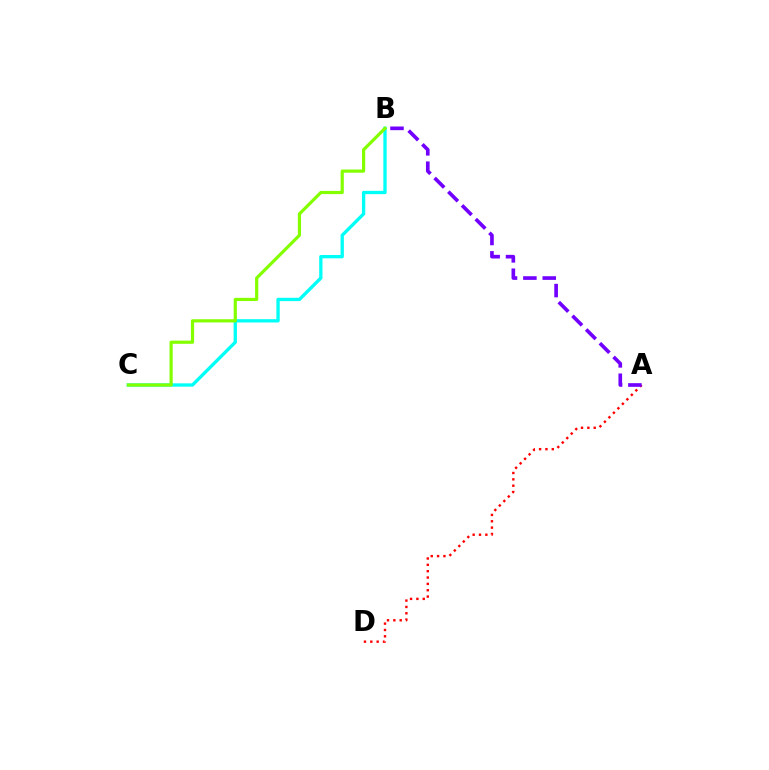{('B', 'C'): [{'color': '#00fff6', 'line_style': 'solid', 'thickness': 2.39}, {'color': '#84ff00', 'line_style': 'solid', 'thickness': 2.3}], ('A', 'D'): [{'color': '#ff0000', 'line_style': 'dotted', 'thickness': 1.72}], ('A', 'B'): [{'color': '#7200ff', 'line_style': 'dashed', 'thickness': 2.63}]}